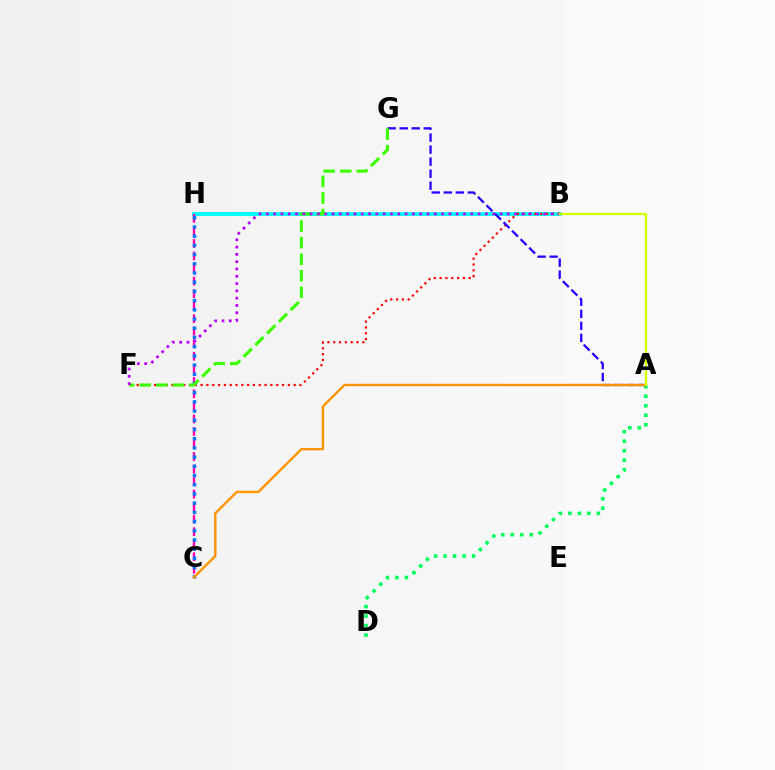{('A', 'D'): [{'color': '#00ff5c', 'line_style': 'dotted', 'thickness': 2.58}], ('B', 'H'): [{'color': '#00fff6', 'line_style': 'solid', 'thickness': 2.75}], ('C', 'H'): [{'color': '#ff00ac', 'line_style': 'dashed', 'thickness': 1.7}, {'color': '#0074ff', 'line_style': 'dotted', 'thickness': 2.5}], ('B', 'F'): [{'color': '#ff0000', 'line_style': 'dotted', 'thickness': 1.58}, {'color': '#b900ff', 'line_style': 'dotted', 'thickness': 1.98}], ('A', 'G'): [{'color': '#2500ff', 'line_style': 'dashed', 'thickness': 1.63}], ('F', 'G'): [{'color': '#3dff00', 'line_style': 'dashed', 'thickness': 2.25}], ('A', 'C'): [{'color': '#ff9400', 'line_style': 'solid', 'thickness': 1.73}], ('A', 'B'): [{'color': '#d1ff00', 'line_style': 'solid', 'thickness': 1.66}]}